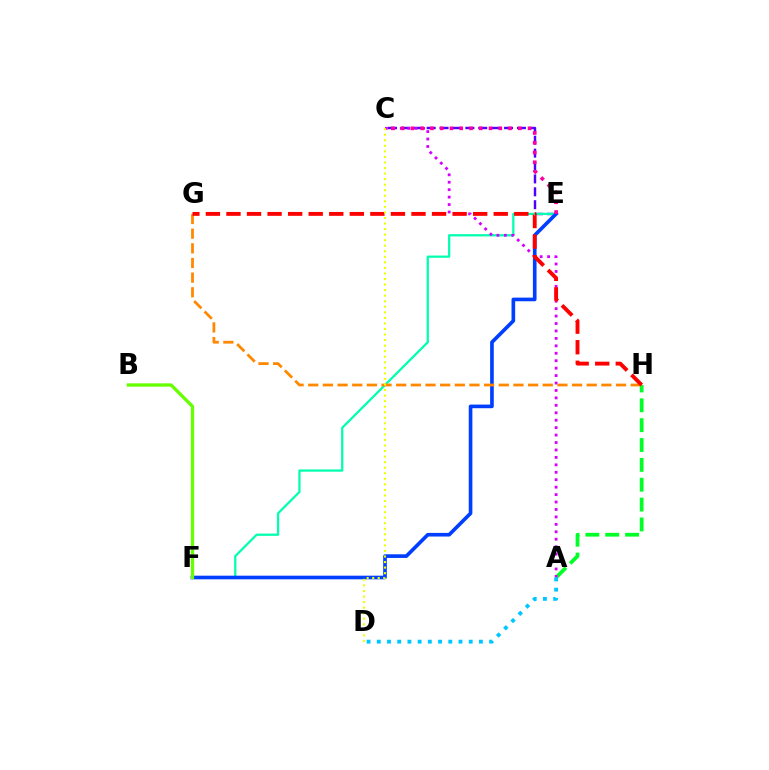{('C', 'E'): [{'color': '#4f00ff', 'line_style': 'dashed', 'thickness': 1.75}, {'color': '#ff00a0', 'line_style': 'dotted', 'thickness': 2.65}], ('A', 'H'): [{'color': '#00ff27', 'line_style': 'dashed', 'thickness': 2.7}], ('E', 'F'): [{'color': '#00ffaf', 'line_style': 'solid', 'thickness': 1.62}, {'color': '#003fff', 'line_style': 'solid', 'thickness': 2.62}], ('A', 'C'): [{'color': '#d600ff', 'line_style': 'dotted', 'thickness': 2.02}], ('A', 'D'): [{'color': '#00c7ff', 'line_style': 'dotted', 'thickness': 2.78}], ('G', 'H'): [{'color': '#ff8800', 'line_style': 'dashed', 'thickness': 1.99}, {'color': '#ff0000', 'line_style': 'dashed', 'thickness': 2.79}], ('B', 'F'): [{'color': '#66ff00', 'line_style': 'solid', 'thickness': 2.37}], ('C', 'D'): [{'color': '#eeff00', 'line_style': 'dotted', 'thickness': 1.51}]}